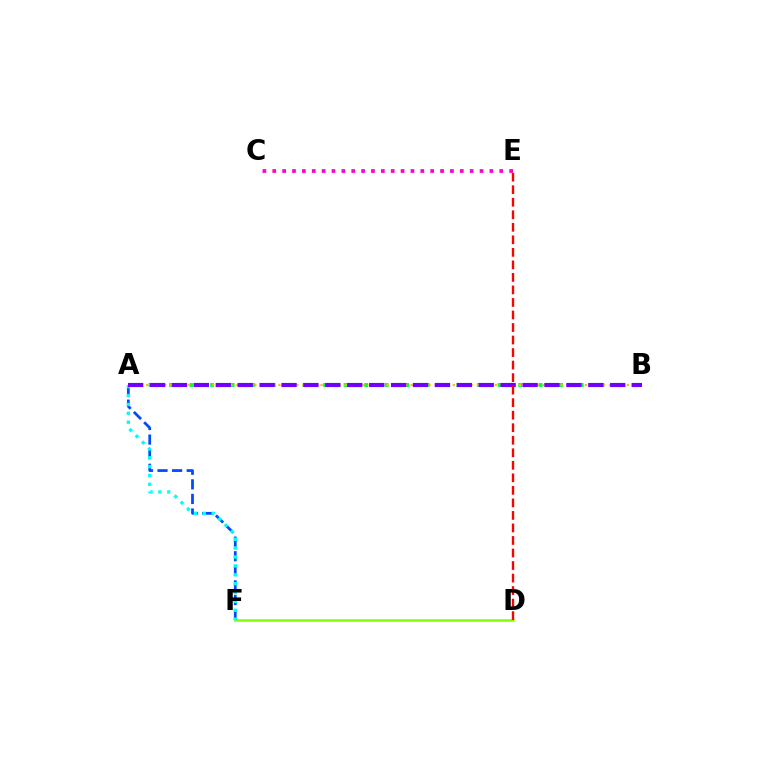{('A', 'F'): [{'color': '#004bff', 'line_style': 'dashed', 'thickness': 1.98}, {'color': '#00fff6', 'line_style': 'dotted', 'thickness': 2.41}], ('A', 'B'): [{'color': '#00ff39', 'line_style': 'dotted', 'thickness': 2.79}, {'color': '#ffbd00', 'line_style': 'dotted', 'thickness': 1.63}, {'color': '#7200ff', 'line_style': 'dashed', 'thickness': 2.98}], ('D', 'F'): [{'color': '#84ff00', 'line_style': 'solid', 'thickness': 1.86}], ('C', 'E'): [{'color': '#ff00cf', 'line_style': 'dotted', 'thickness': 2.68}], ('D', 'E'): [{'color': '#ff0000', 'line_style': 'dashed', 'thickness': 1.7}]}